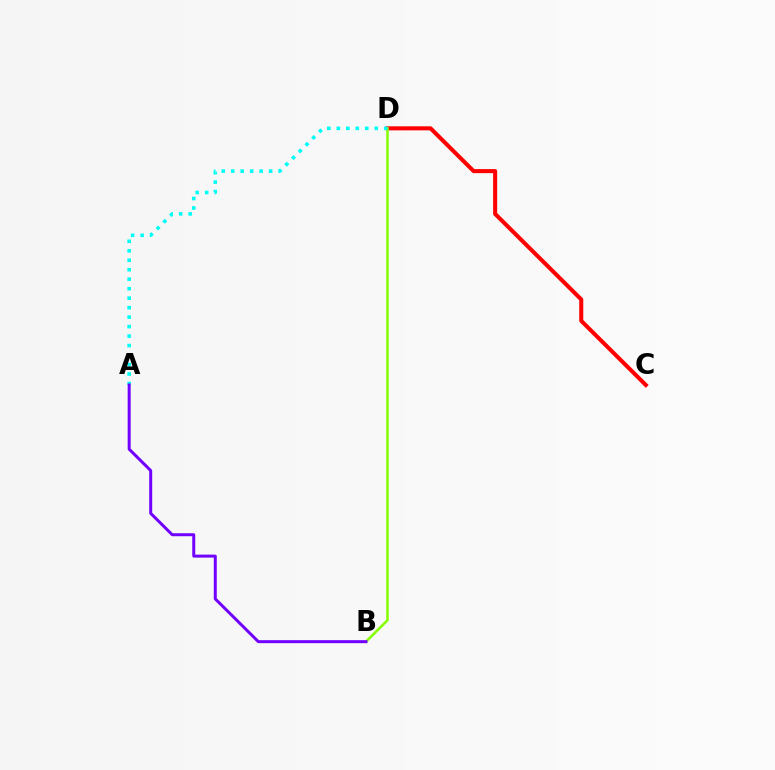{('C', 'D'): [{'color': '#ff0000', 'line_style': 'solid', 'thickness': 2.92}], ('B', 'D'): [{'color': '#84ff00', 'line_style': 'solid', 'thickness': 1.82}], ('A', 'D'): [{'color': '#00fff6', 'line_style': 'dotted', 'thickness': 2.58}], ('A', 'B'): [{'color': '#7200ff', 'line_style': 'solid', 'thickness': 2.16}]}